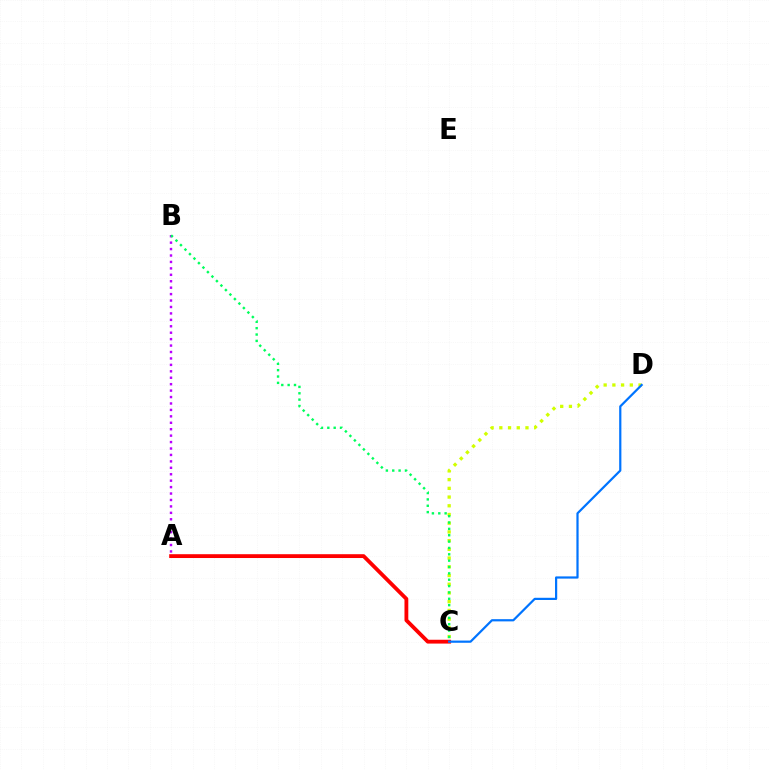{('A', 'C'): [{'color': '#ff0000', 'line_style': 'solid', 'thickness': 2.75}], ('A', 'B'): [{'color': '#b900ff', 'line_style': 'dotted', 'thickness': 1.75}], ('C', 'D'): [{'color': '#d1ff00', 'line_style': 'dotted', 'thickness': 2.37}, {'color': '#0074ff', 'line_style': 'solid', 'thickness': 1.59}], ('B', 'C'): [{'color': '#00ff5c', 'line_style': 'dotted', 'thickness': 1.73}]}